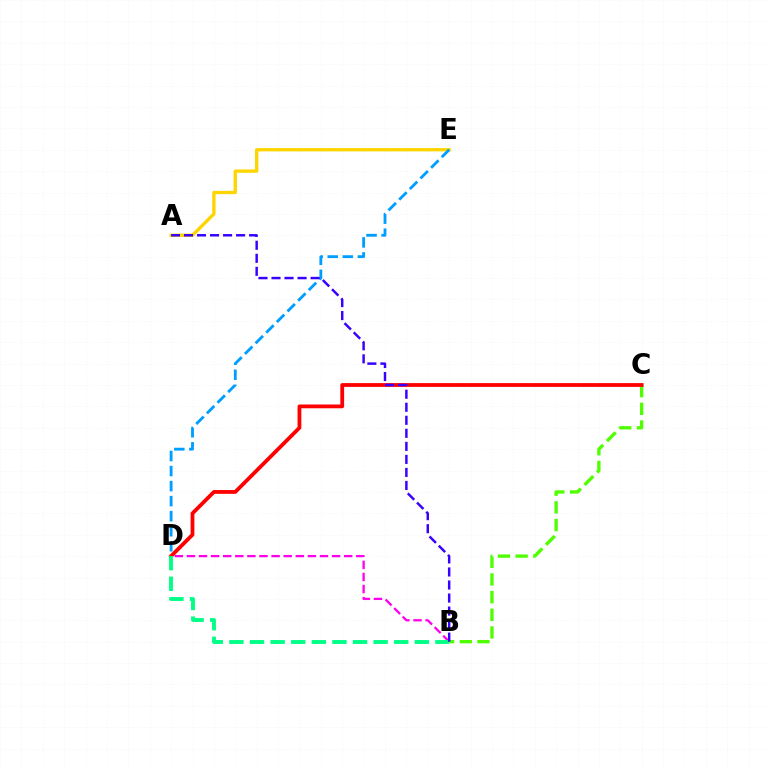{('B', 'C'): [{'color': '#4fff00', 'line_style': 'dashed', 'thickness': 2.4}], ('B', 'D'): [{'color': '#ff00ed', 'line_style': 'dashed', 'thickness': 1.64}, {'color': '#00ff86', 'line_style': 'dashed', 'thickness': 2.8}], ('A', 'E'): [{'color': '#ffd500', 'line_style': 'solid', 'thickness': 2.4}], ('D', 'E'): [{'color': '#009eff', 'line_style': 'dashed', 'thickness': 2.04}], ('C', 'D'): [{'color': '#ff0000', 'line_style': 'solid', 'thickness': 2.73}], ('A', 'B'): [{'color': '#3700ff', 'line_style': 'dashed', 'thickness': 1.77}]}